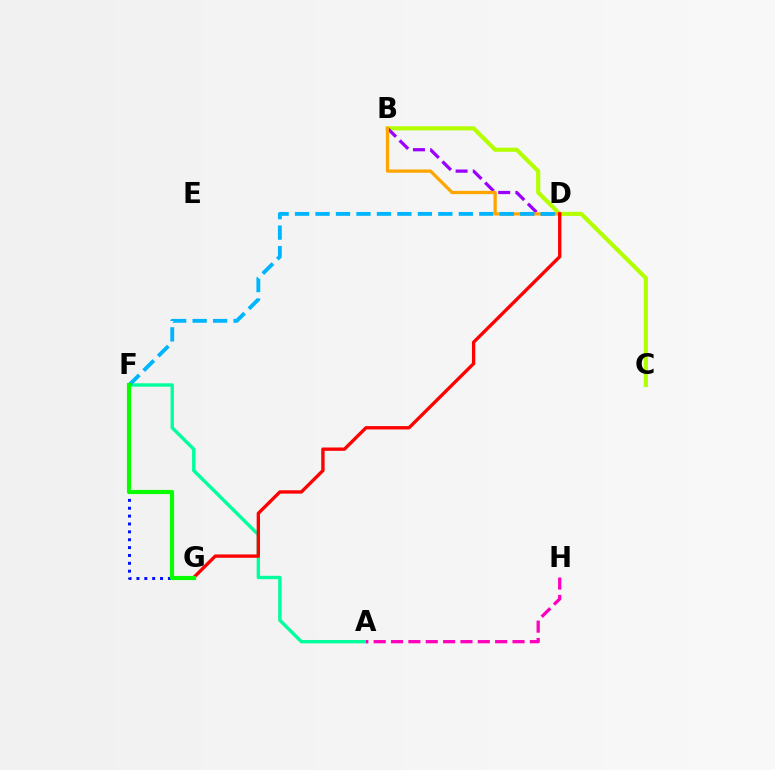{('A', 'F'): [{'color': '#00ff9d', 'line_style': 'solid', 'thickness': 2.44}], ('F', 'G'): [{'color': '#0010ff', 'line_style': 'dotted', 'thickness': 2.14}, {'color': '#08ff00', 'line_style': 'solid', 'thickness': 2.99}], ('B', 'C'): [{'color': '#b3ff00', 'line_style': 'solid', 'thickness': 2.97}], ('B', 'D'): [{'color': '#9b00ff', 'line_style': 'dashed', 'thickness': 2.33}, {'color': '#ffa500', 'line_style': 'solid', 'thickness': 2.36}], ('D', 'G'): [{'color': '#ff0000', 'line_style': 'solid', 'thickness': 2.4}], ('D', 'F'): [{'color': '#00b5ff', 'line_style': 'dashed', 'thickness': 2.78}], ('A', 'H'): [{'color': '#ff00bd', 'line_style': 'dashed', 'thickness': 2.36}]}